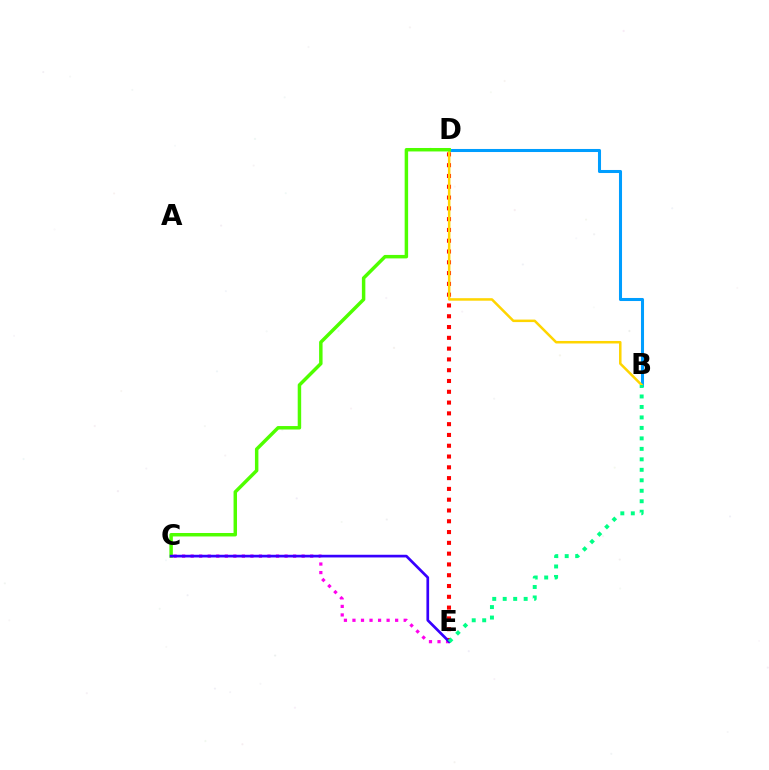{('B', 'D'): [{'color': '#009eff', 'line_style': 'solid', 'thickness': 2.19}, {'color': '#ffd500', 'line_style': 'solid', 'thickness': 1.81}], ('D', 'E'): [{'color': '#ff0000', 'line_style': 'dotted', 'thickness': 2.93}], ('C', 'E'): [{'color': '#ff00ed', 'line_style': 'dotted', 'thickness': 2.32}, {'color': '#3700ff', 'line_style': 'solid', 'thickness': 1.94}], ('C', 'D'): [{'color': '#4fff00', 'line_style': 'solid', 'thickness': 2.49}], ('B', 'E'): [{'color': '#00ff86', 'line_style': 'dotted', 'thickness': 2.85}]}